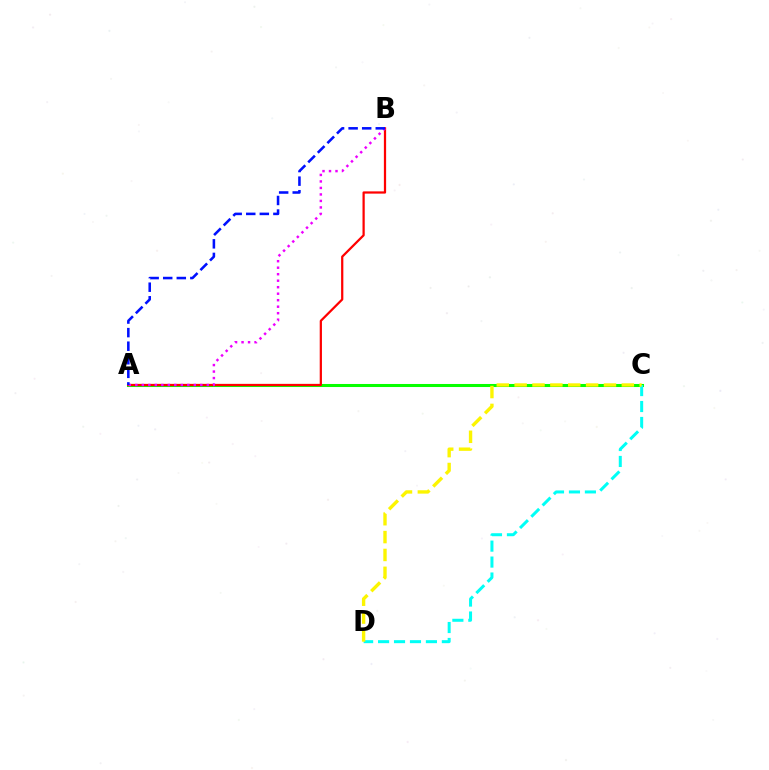{('A', 'C'): [{'color': '#08ff00', 'line_style': 'solid', 'thickness': 2.2}], ('A', 'B'): [{'color': '#ff0000', 'line_style': 'solid', 'thickness': 1.61}, {'color': '#ee00ff', 'line_style': 'dotted', 'thickness': 1.77}, {'color': '#0010ff', 'line_style': 'dashed', 'thickness': 1.84}], ('C', 'D'): [{'color': '#00fff6', 'line_style': 'dashed', 'thickness': 2.17}, {'color': '#fcf500', 'line_style': 'dashed', 'thickness': 2.43}]}